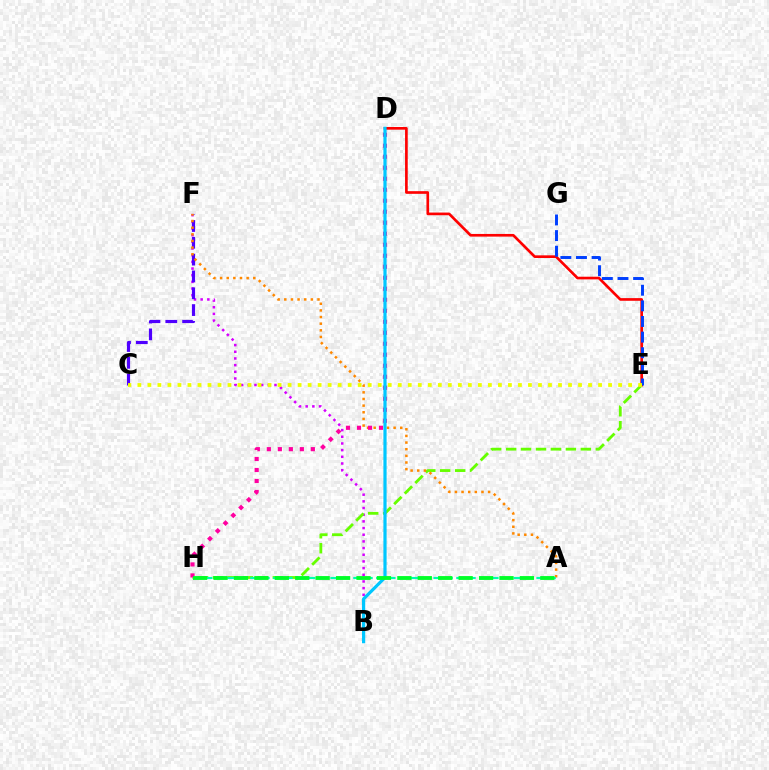{('B', 'F'): [{'color': '#d600ff', 'line_style': 'dotted', 'thickness': 1.81}], ('C', 'F'): [{'color': '#4f00ff', 'line_style': 'dashed', 'thickness': 2.28}], ('E', 'H'): [{'color': '#66ff00', 'line_style': 'dashed', 'thickness': 2.03}], ('A', 'F'): [{'color': '#ff8800', 'line_style': 'dotted', 'thickness': 1.81}], ('D', 'E'): [{'color': '#ff0000', 'line_style': 'solid', 'thickness': 1.92}], ('D', 'H'): [{'color': '#ff00a0', 'line_style': 'dotted', 'thickness': 2.99}], ('E', 'G'): [{'color': '#003fff', 'line_style': 'dashed', 'thickness': 2.12}], ('B', 'D'): [{'color': '#00c7ff', 'line_style': 'solid', 'thickness': 2.3}], ('C', 'E'): [{'color': '#eeff00', 'line_style': 'dotted', 'thickness': 2.72}], ('A', 'H'): [{'color': '#00ffaf', 'line_style': 'dashed', 'thickness': 1.55}, {'color': '#00ff27', 'line_style': 'dashed', 'thickness': 2.77}]}